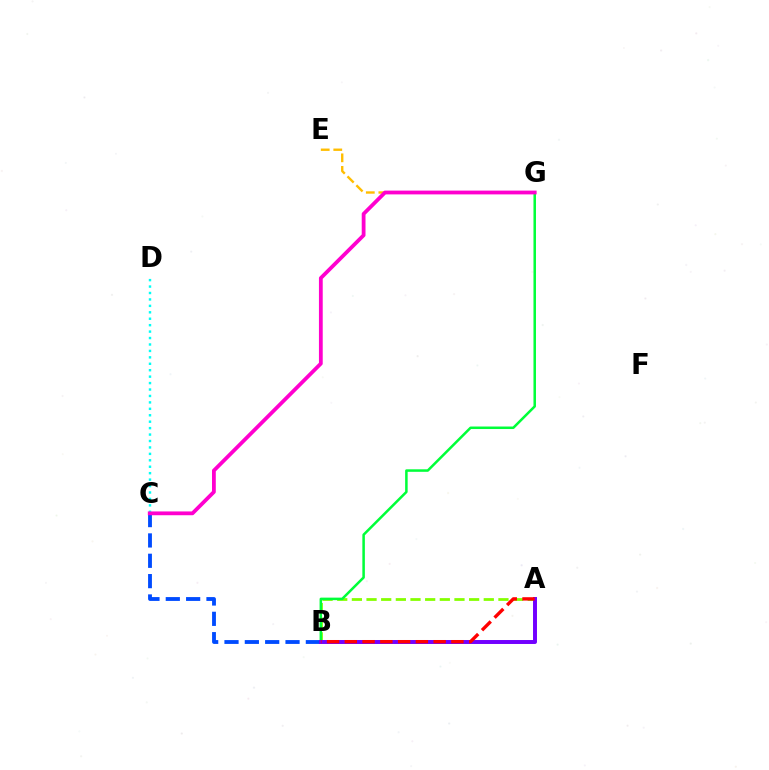{('A', 'B'): [{'color': '#84ff00', 'line_style': 'dashed', 'thickness': 1.99}, {'color': '#7200ff', 'line_style': 'solid', 'thickness': 2.84}, {'color': '#ff0000', 'line_style': 'dashed', 'thickness': 2.41}], ('C', 'D'): [{'color': '#00fff6', 'line_style': 'dotted', 'thickness': 1.75}], ('B', 'G'): [{'color': '#00ff39', 'line_style': 'solid', 'thickness': 1.81}], ('B', 'C'): [{'color': '#004bff', 'line_style': 'dashed', 'thickness': 2.76}], ('E', 'G'): [{'color': '#ffbd00', 'line_style': 'dashed', 'thickness': 1.71}], ('C', 'G'): [{'color': '#ff00cf', 'line_style': 'solid', 'thickness': 2.73}]}